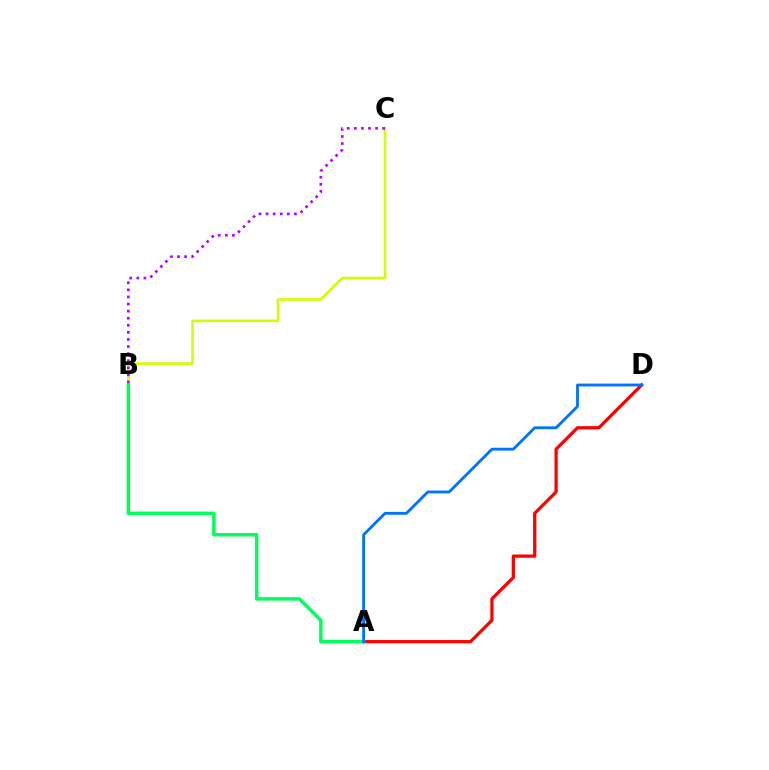{('B', 'C'): [{'color': '#d1ff00', 'line_style': 'solid', 'thickness': 1.89}, {'color': '#b900ff', 'line_style': 'dotted', 'thickness': 1.92}], ('A', 'D'): [{'color': '#ff0000', 'line_style': 'solid', 'thickness': 2.34}, {'color': '#0074ff', 'line_style': 'solid', 'thickness': 2.05}], ('A', 'B'): [{'color': '#00ff5c', 'line_style': 'solid', 'thickness': 2.5}]}